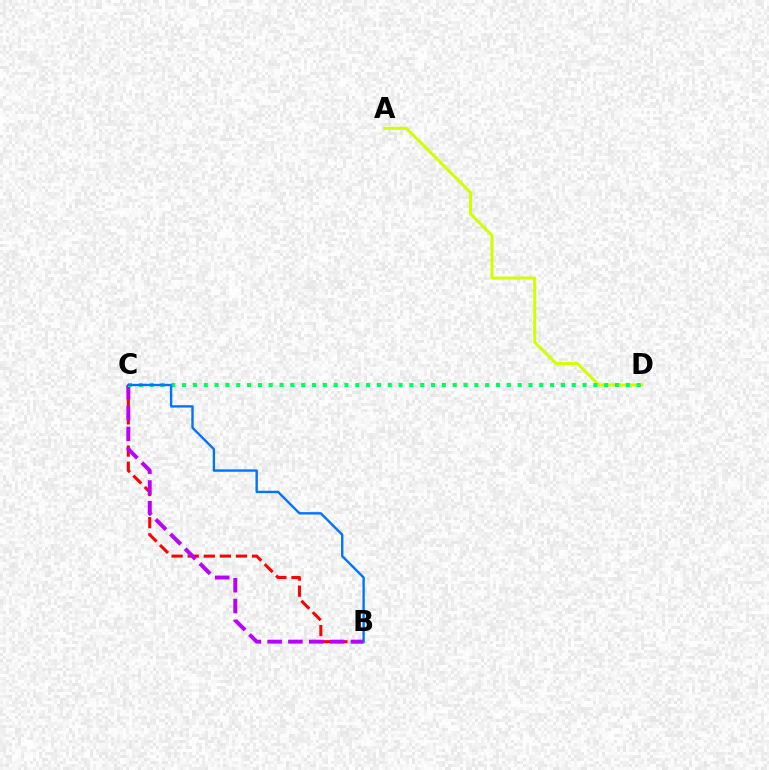{('B', 'C'): [{'color': '#ff0000', 'line_style': 'dashed', 'thickness': 2.19}, {'color': '#b900ff', 'line_style': 'dashed', 'thickness': 2.83}, {'color': '#0074ff', 'line_style': 'solid', 'thickness': 1.71}], ('A', 'D'): [{'color': '#d1ff00', 'line_style': 'solid', 'thickness': 2.17}], ('C', 'D'): [{'color': '#00ff5c', 'line_style': 'dotted', 'thickness': 2.94}]}